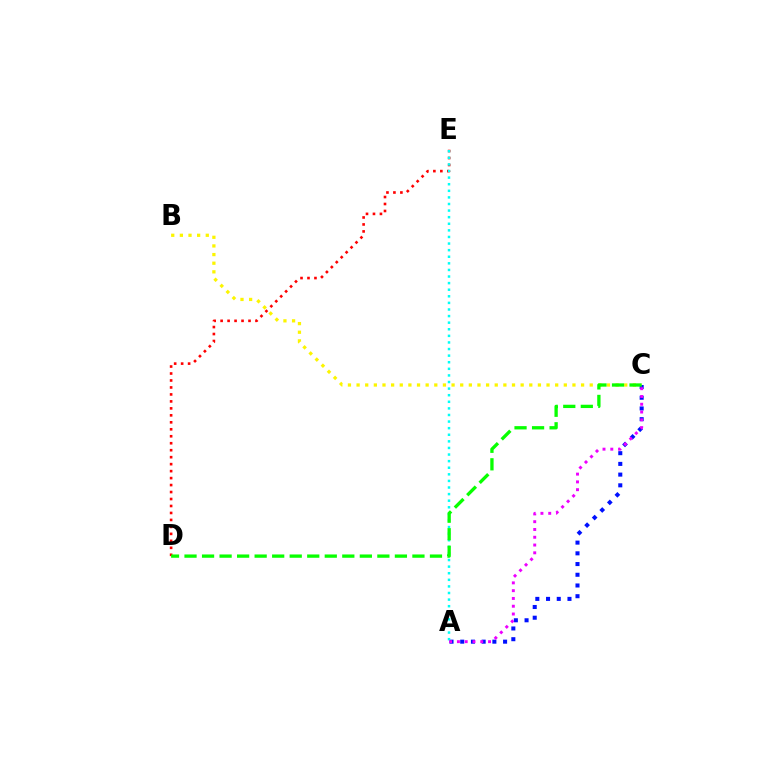{('A', 'C'): [{'color': '#0010ff', 'line_style': 'dotted', 'thickness': 2.91}, {'color': '#ee00ff', 'line_style': 'dotted', 'thickness': 2.11}], ('D', 'E'): [{'color': '#ff0000', 'line_style': 'dotted', 'thickness': 1.89}], ('B', 'C'): [{'color': '#fcf500', 'line_style': 'dotted', 'thickness': 2.35}], ('A', 'E'): [{'color': '#00fff6', 'line_style': 'dotted', 'thickness': 1.79}], ('C', 'D'): [{'color': '#08ff00', 'line_style': 'dashed', 'thickness': 2.38}]}